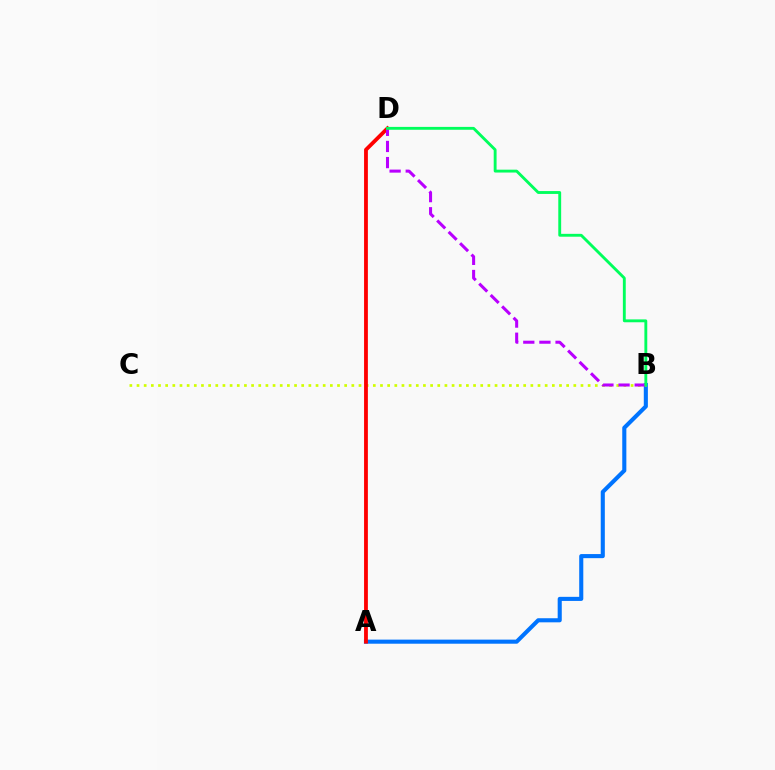{('A', 'B'): [{'color': '#0074ff', 'line_style': 'solid', 'thickness': 2.94}], ('B', 'C'): [{'color': '#d1ff00', 'line_style': 'dotted', 'thickness': 1.95}], ('A', 'D'): [{'color': '#ff0000', 'line_style': 'solid', 'thickness': 2.74}], ('B', 'D'): [{'color': '#b900ff', 'line_style': 'dashed', 'thickness': 2.19}, {'color': '#00ff5c', 'line_style': 'solid', 'thickness': 2.06}]}